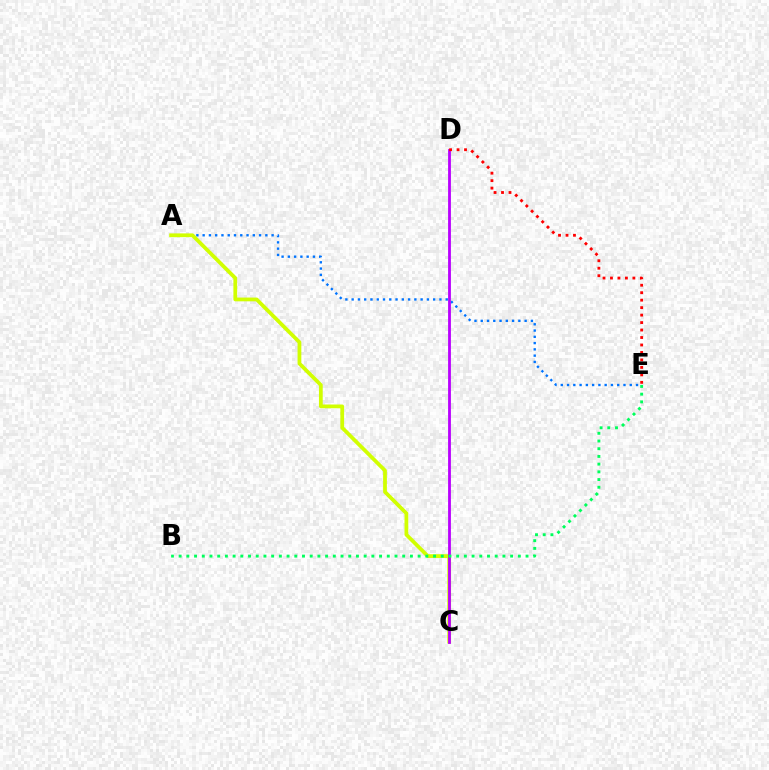{('A', 'E'): [{'color': '#0074ff', 'line_style': 'dotted', 'thickness': 1.7}], ('A', 'C'): [{'color': '#d1ff00', 'line_style': 'solid', 'thickness': 2.71}], ('C', 'D'): [{'color': '#b900ff', 'line_style': 'solid', 'thickness': 2.02}], ('D', 'E'): [{'color': '#ff0000', 'line_style': 'dotted', 'thickness': 2.03}], ('B', 'E'): [{'color': '#00ff5c', 'line_style': 'dotted', 'thickness': 2.09}]}